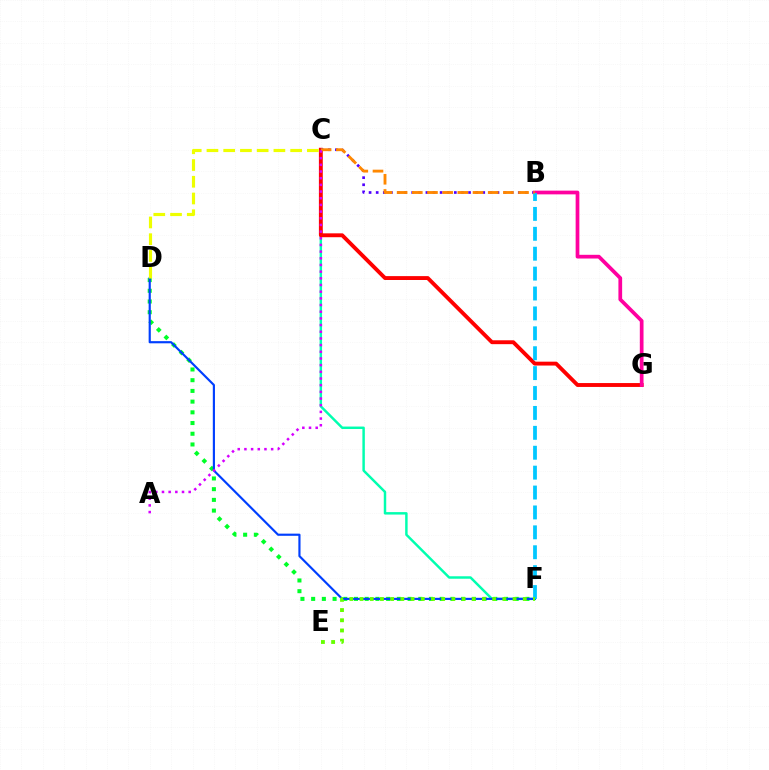{('C', 'F'): [{'color': '#00ffaf', 'line_style': 'solid', 'thickness': 1.77}], ('D', 'F'): [{'color': '#00ff27', 'line_style': 'dotted', 'thickness': 2.91}, {'color': '#003fff', 'line_style': 'solid', 'thickness': 1.56}], ('C', 'G'): [{'color': '#ff0000', 'line_style': 'solid', 'thickness': 2.79}], ('B', 'C'): [{'color': '#4f00ff', 'line_style': 'dotted', 'thickness': 1.93}, {'color': '#ff8800', 'line_style': 'dashed', 'thickness': 2.06}], ('C', 'D'): [{'color': '#eeff00', 'line_style': 'dashed', 'thickness': 2.27}], ('B', 'G'): [{'color': '#ff00a0', 'line_style': 'solid', 'thickness': 2.68}], ('B', 'F'): [{'color': '#00c7ff', 'line_style': 'dashed', 'thickness': 2.7}], ('A', 'C'): [{'color': '#d600ff', 'line_style': 'dotted', 'thickness': 1.81}], ('E', 'F'): [{'color': '#66ff00', 'line_style': 'dotted', 'thickness': 2.77}]}